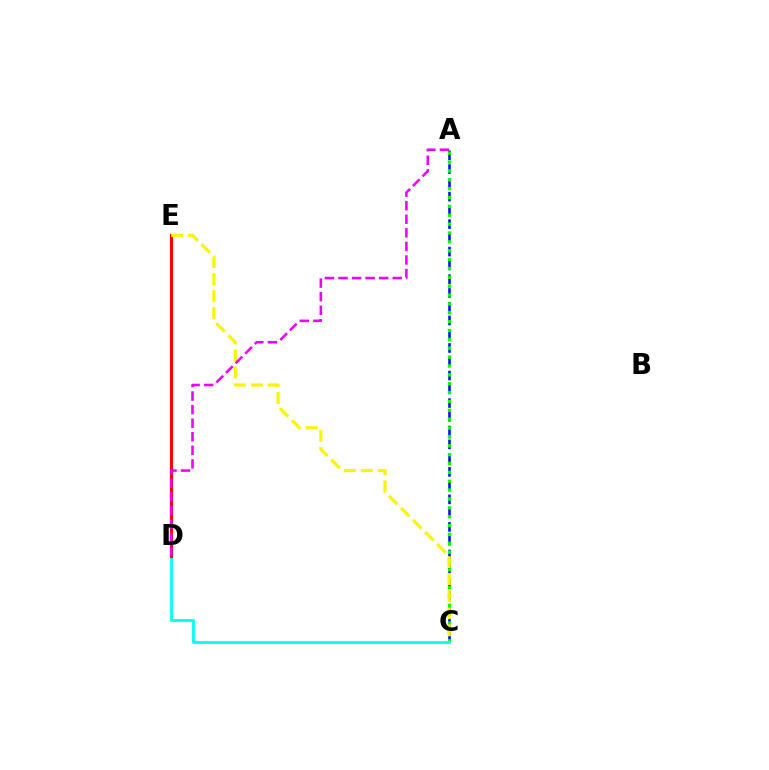{('A', 'C'): [{'color': '#0010ff', 'line_style': 'dashed', 'thickness': 1.87}, {'color': '#08ff00', 'line_style': 'dotted', 'thickness': 2.41}], ('C', 'D'): [{'color': '#00fff6', 'line_style': 'solid', 'thickness': 2.02}], ('D', 'E'): [{'color': '#ff0000', 'line_style': 'solid', 'thickness': 2.23}], ('C', 'E'): [{'color': '#fcf500', 'line_style': 'dashed', 'thickness': 2.31}], ('A', 'D'): [{'color': '#ee00ff', 'line_style': 'dashed', 'thickness': 1.84}]}